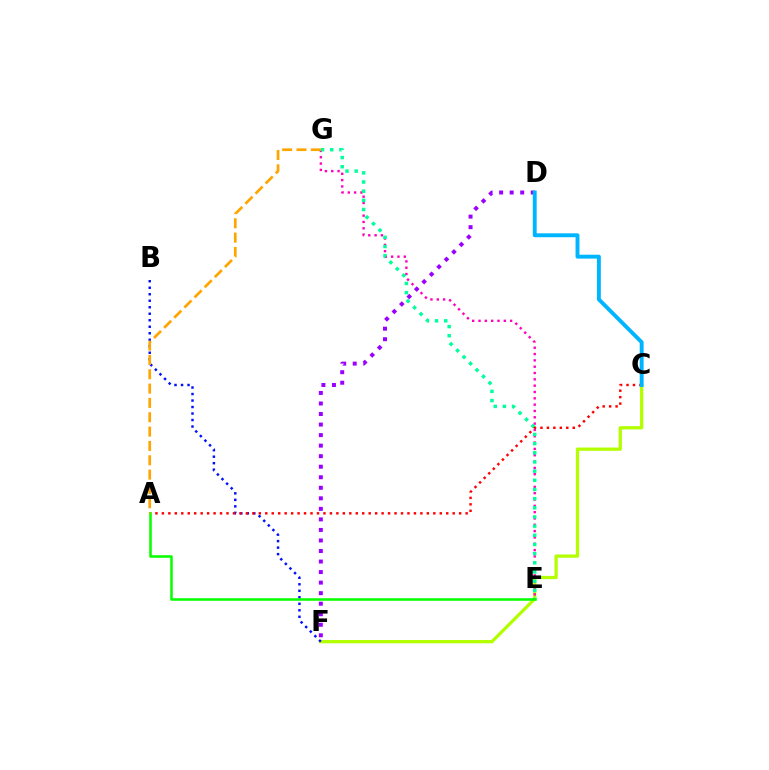{('C', 'F'): [{'color': '#b3ff00', 'line_style': 'solid', 'thickness': 2.35}], ('E', 'G'): [{'color': '#ff00bd', 'line_style': 'dotted', 'thickness': 1.72}, {'color': '#00ff9d', 'line_style': 'dotted', 'thickness': 2.49}], ('B', 'F'): [{'color': '#0010ff', 'line_style': 'dotted', 'thickness': 1.77}], ('D', 'F'): [{'color': '#9b00ff', 'line_style': 'dotted', 'thickness': 2.86}], ('A', 'C'): [{'color': '#ff0000', 'line_style': 'dotted', 'thickness': 1.76}], ('A', 'E'): [{'color': '#08ff00', 'line_style': 'solid', 'thickness': 1.83}], ('C', 'D'): [{'color': '#00b5ff', 'line_style': 'solid', 'thickness': 2.81}], ('A', 'G'): [{'color': '#ffa500', 'line_style': 'dashed', 'thickness': 1.95}]}